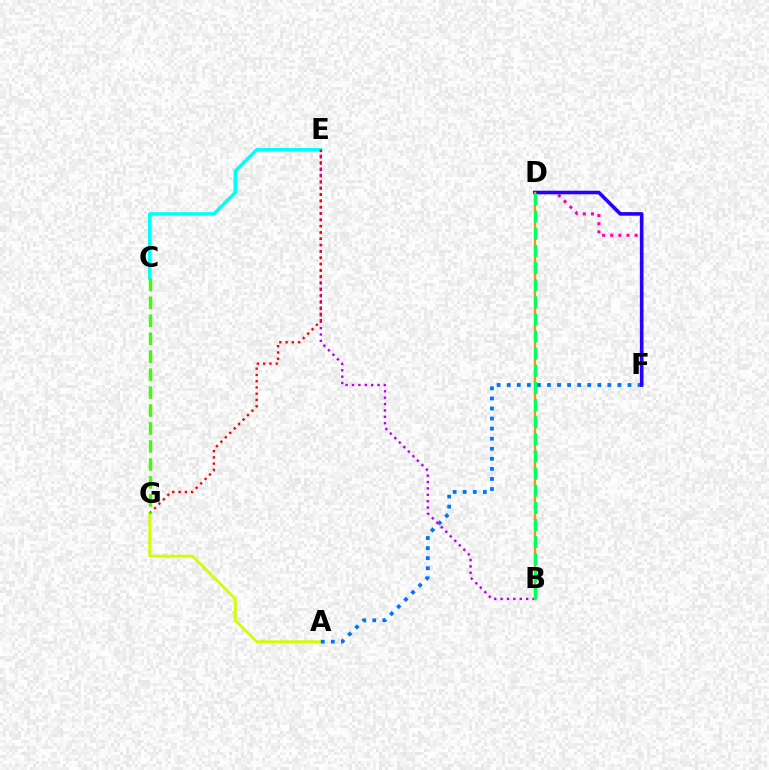{('A', 'G'): [{'color': '#d1ff00', 'line_style': 'solid', 'thickness': 1.98}], ('A', 'F'): [{'color': '#0074ff', 'line_style': 'dotted', 'thickness': 2.73}], ('C', 'E'): [{'color': '#00fff6', 'line_style': 'solid', 'thickness': 2.48}], ('B', 'E'): [{'color': '#b900ff', 'line_style': 'dotted', 'thickness': 1.73}], ('D', 'F'): [{'color': '#ff00ac', 'line_style': 'dotted', 'thickness': 2.21}, {'color': '#2500ff', 'line_style': 'solid', 'thickness': 2.59}], ('E', 'G'): [{'color': '#ff0000', 'line_style': 'dotted', 'thickness': 1.7}], ('C', 'G'): [{'color': '#3dff00', 'line_style': 'dashed', 'thickness': 2.44}], ('B', 'D'): [{'color': '#ff9400', 'line_style': 'solid', 'thickness': 1.67}, {'color': '#00ff5c', 'line_style': 'dashed', 'thickness': 2.33}]}